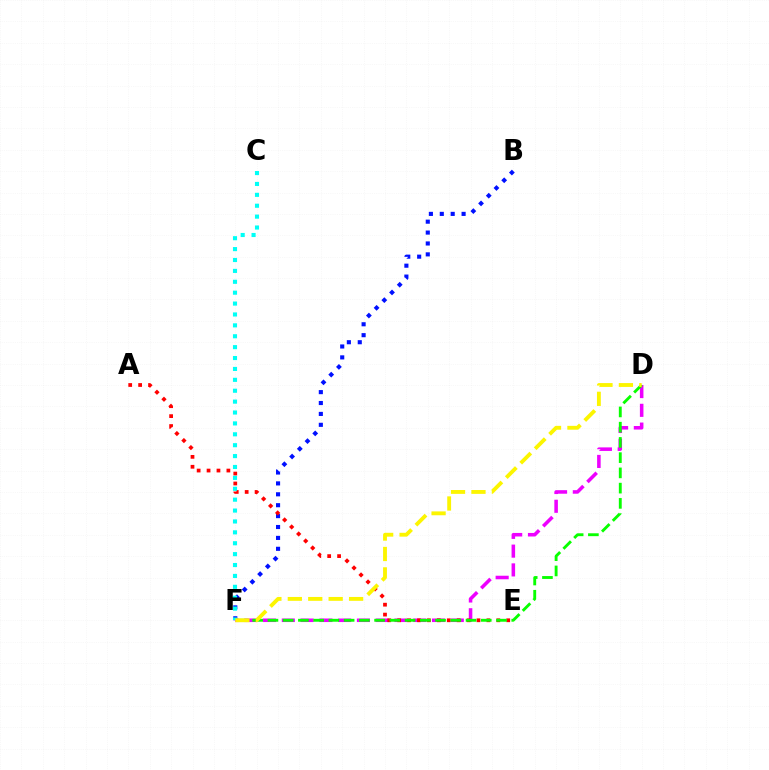{('B', 'F'): [{'color': '#0010ff', 'line_style': 'dotted', 'thickness': 2.96}], ('D', 'F'): [{'color': '#ee00ff', 'line_style': 'dashed', 'thickness': 2.55}, {'color': '#08ff00', 'line_style': 'dashed', 'thickness': 2.07}, {'color': '#fcf500', 'line_style': 'dashed', 'thickness': 2.77}], ('A', 'E'): [{'color': '#ff0000', 'line_style': 'dotted', 'thickness': 2.69}], ('C', 'F'): [{'color': '#00fff6', 'line_style': 'dotted', 'thickness': 2.96}]}